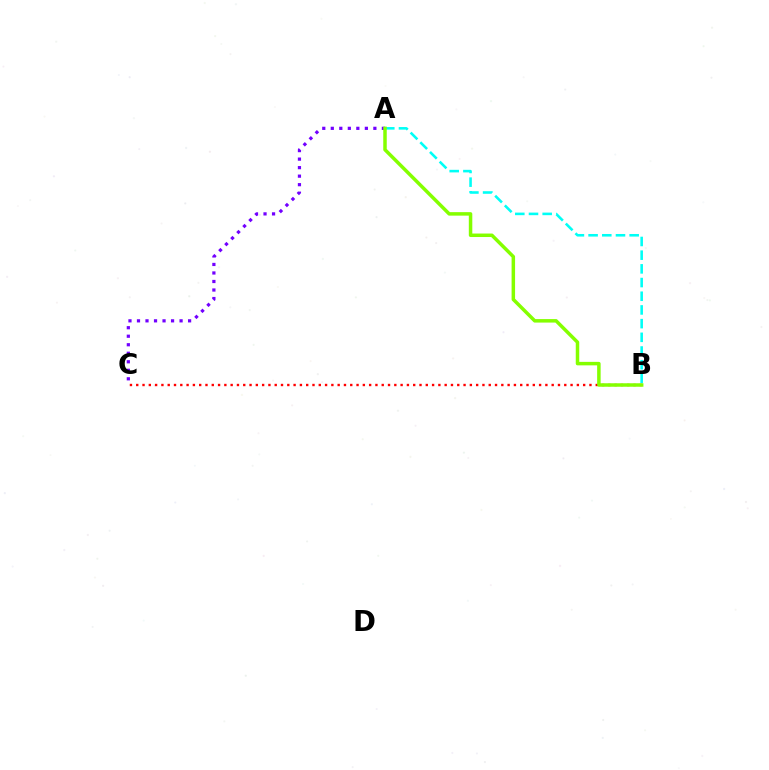{('A', 'B'): [{'color': '#00fff6', 'line_style': 'dashed', 'thickness': 1.86}, {'color': '#84ff00', 'line_style': 'solid', 'thickness': 2.51}], ('A', 'C'): [{'color': '#7200ff', 'line_style': 'dotted', 'thickness': 2.31}], ('B', 'C'): [{'color': '#ff0000', 'line_style': 'dotted', 'thickness': 1.71}]}